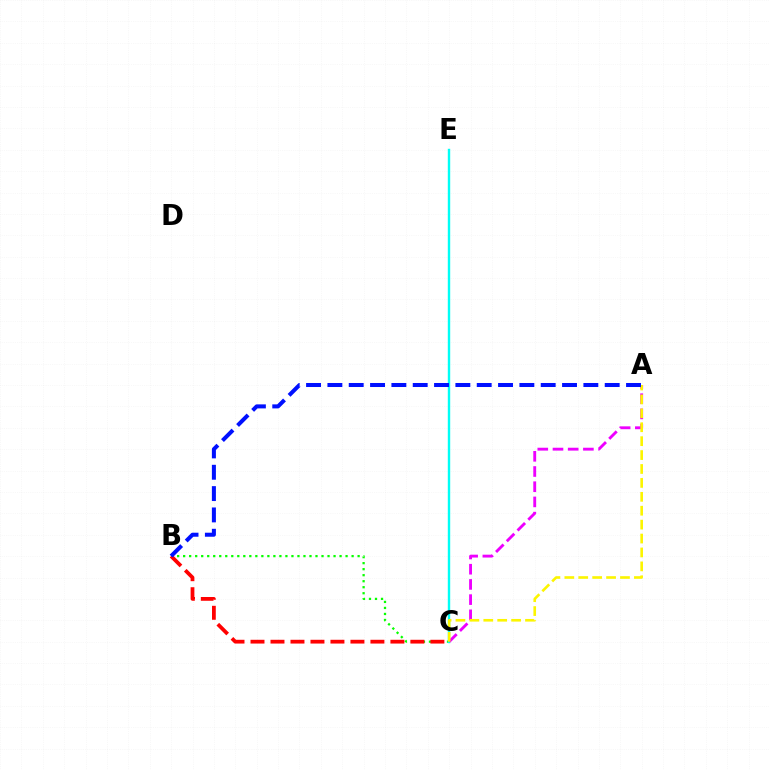{('B', 'C'): [{'color': '#08ff00', 'line_style': 'dotted', 'thickness': 1.63}, {'color': '#ff0000', 'line_style': 'dashed', 'thickness': 2.72}], ('C', 'E'): [{'color': '#00fff6', 'line_style': 'solid', 'thickness': 1.73}], ('A', 'C'): [{'color': '#ee00ff', 'line_style': 'dashed', 'thickness': 2.07}, {'color': '#fcf500', 'line_style': 'dashed', 'thickness': 1.89}], ('A', 'B'): [{'color': '#0010ff', 'line_style': 'dashed', 'thickness': 2.9}]}